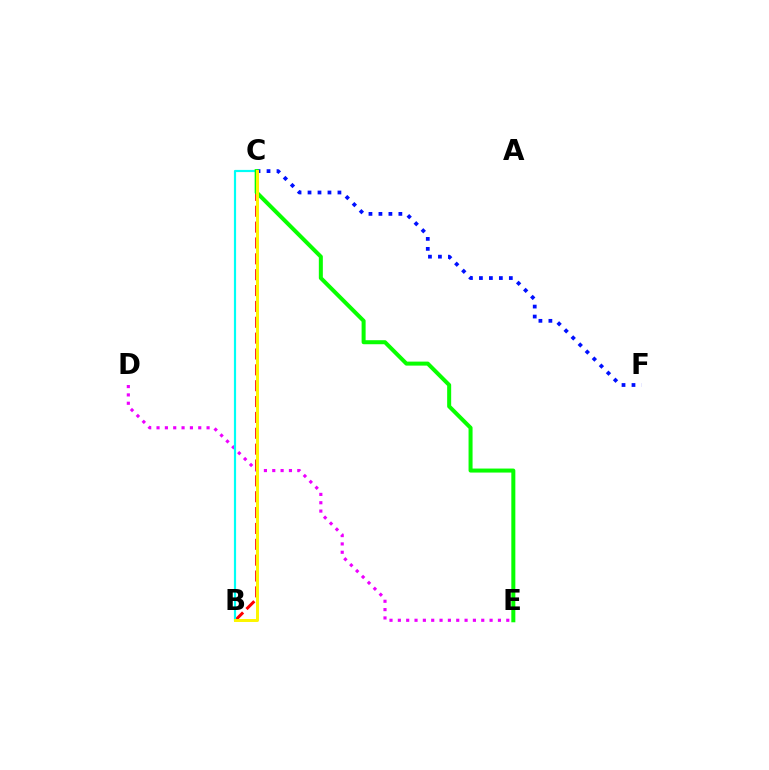{('D', 'E'): [{'color': '#ee00ff', 'line_style': 'dotted', 'thickness': 2.27}], ('B', 'C'): [{'color': '#ff0000', 'line_style': 'dashed', 'thickness': 2.15}, {'color': '#00fff6', 'line_style': 'solid', 'thickness': 1.57}, {'color': '#fcf500', 'line_style': 'solid', 'thickness': 2.14}], ('C', 'F'): [{'color': '#0010ff', 'line_style': 'dotted', 'thickness': 2.71}], ('C', 'E'): [{'color': '#08ff00', 'line_style': 'solid', 'thickness': 2.89}]}